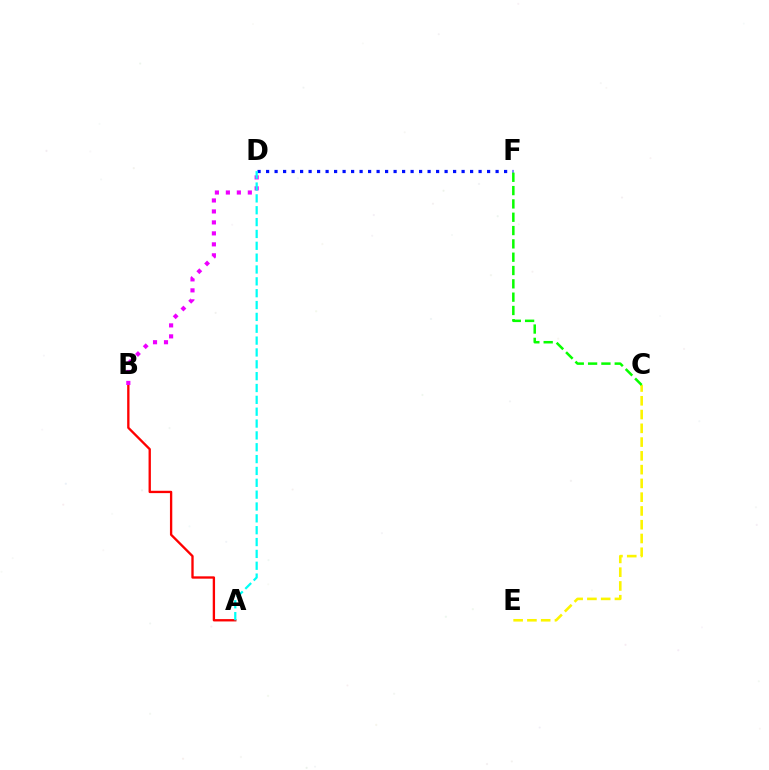{('C', 'E'): [{'color': '#fcf500', 'line_style': 'dashed', 'thickness': 1.87}], ('A', 'B'): [{'color': '#ff0000', 'line_style': 'solid', 'thickness': 1.68}], ('B', 'D'): [{'color': '#ee00ff', 'line_style': 'dotted', 'thickness': 2.98}], ('D', 'F'): [{'color': '#0010ff', 'line_style': 'dotted', 'thickness': 2.31}], ('C', 'F'): [{'color': '#08ff00', 'line_style': 'dashed', 'thickness': 1.81}], ('A', 'D'): [{'color': '#00fff6', 'line_style': 'dashed', 'thickness': 1.61}]}